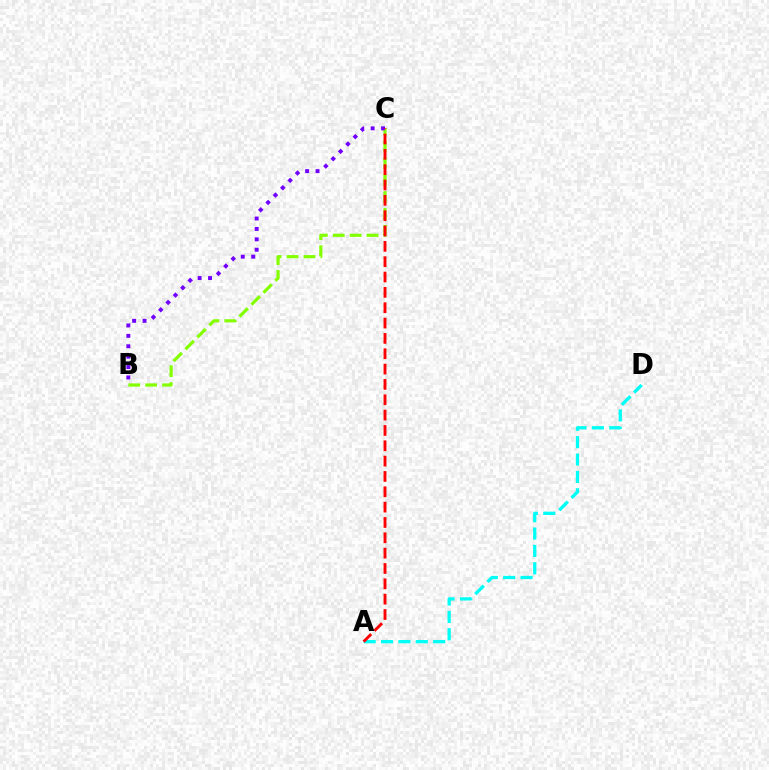{('B', 'C'): [{'color': '#84ff00', 'line_style': 'dashed', 'thickness': 2.3}, {'color': '#7200ff', 'line_style': 'dotted', 'thickness': 2.83}], ('A', 'D'): [{'color': '#00fff6', 'line_style': 'dashed', 'thickness': 2.36}], ('A', 'C'): [{'color': '#ff0000', 'line_style': 'dashed', 'thickness': 2.08}]}